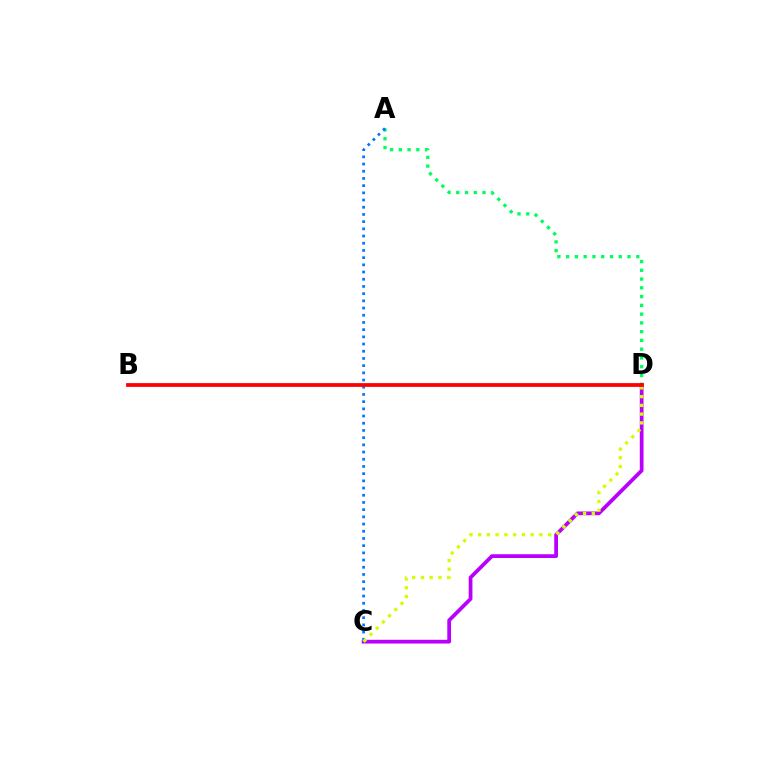{('A', 'D'): [{'color': '#00ff5c', 'line_style': 'dotted', 'thickness': 2.38}], ('C', 'D'): [{'color': '#b900ff', 'line_style': 'solid', 'thickness': 2.7}, {'color': '#d1ff00', 'line_style': 'dotted', 'thickness': 2.38}], ('A', 'C'): [{'color': '#0074ff', 'line_style': 'dotted', 'thickness': 1.96}], ('B', 'D'): [{'color': '#ff0000', 'line_style': 'solid', 'thickness': 2.72}]}